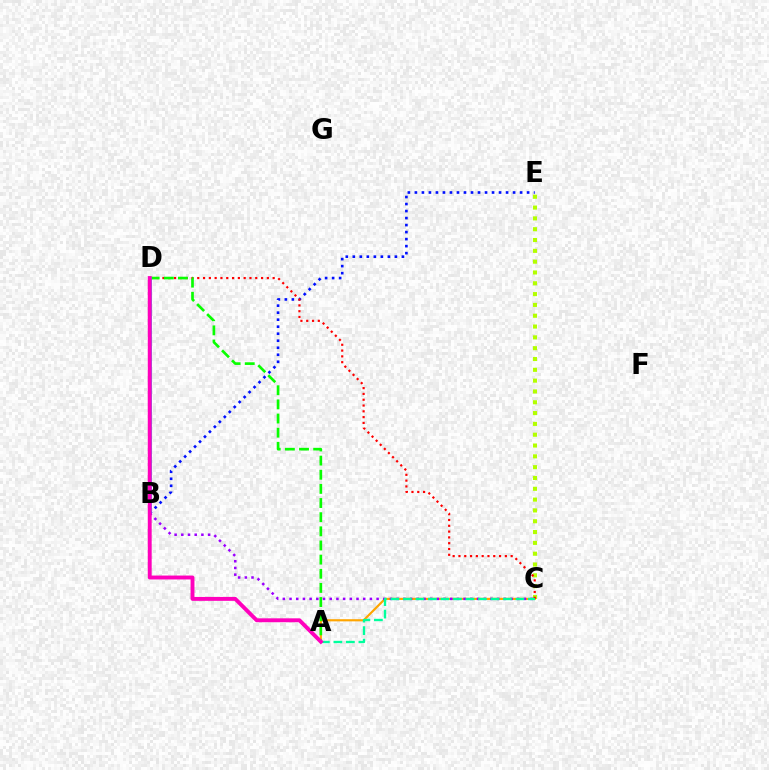{('C', 'E'): [{'color': '#b3ff00', 'line_style': 'dotted', 'thickness': 2.94}], ('B', 'E'): [{'color': '#0010ff', 'line_style': 'dotted', 'thickness': 1.91}], ('A', 'C'): [{'color': '#ffa500', 'line_style': 'solid', 'thickness': 1.56}, {'color': '#00ff9d', 'line_style': 'dashed', 'thickness': 1.7}], ('C', 'D'): [{'color': '#ff0000', 'line_style': 'dotted', 'thickness': 1.58}], ('A', 'D'): [{'color': '#08ff00', 'line_style': 'dashed', 'thickness': 1.92}, {'color': '#ff00bd', 'line_style': 'solid', 'thickness': 2.81}], ('B', 'D'): [{'color': '#00b5ff', 'line_style': 'solid', 'thickness': 1.89}], ('B', 'C'): [{'color': '#9b00ff', 'line_style': 'dotted', 'thickness': 1.82}]}